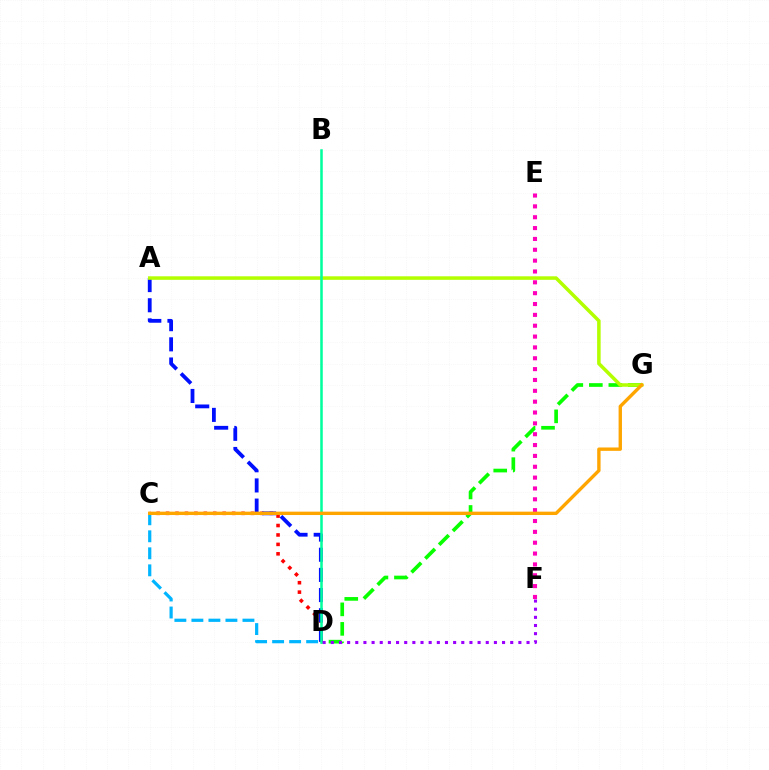{('D', 'G'): [{'color': '#08ff00', 'line_style': 'dashed', 'thickness': 2.65}], ('E', 'F'): [{'color': '#ff00bd', 'line_style': 'dotted', 'thickness': 2.95}], ('C', 'D'): [{'color': '#ff0000', 'line_style': 'dotted', 'thickness': 2.56}, {'color': '#00b5ff', 'line_style': 'dashed', 'thickness': 2.31}], ('A', 'D'): [{'color': '#0010ff', 'line_style': 'dashed', 'thickness': 2.74}], ('A', 'G'): [{'color': '#b3ff00', 'line_style': 'solid', 'thickness': 2.54}], ('B', 'D'): [{'color': '#00ff9d', 'line_style': 'solid', 'thickness': 1.82}], ('D', 'F'): [{'color': '#9b00ff', 'line_style': 'dotted', 'thickness': 2.22}], ('C', 'G'): [{'color': '#ffa500', 'line_style': 'solid', 'thickness': 2.43}]}